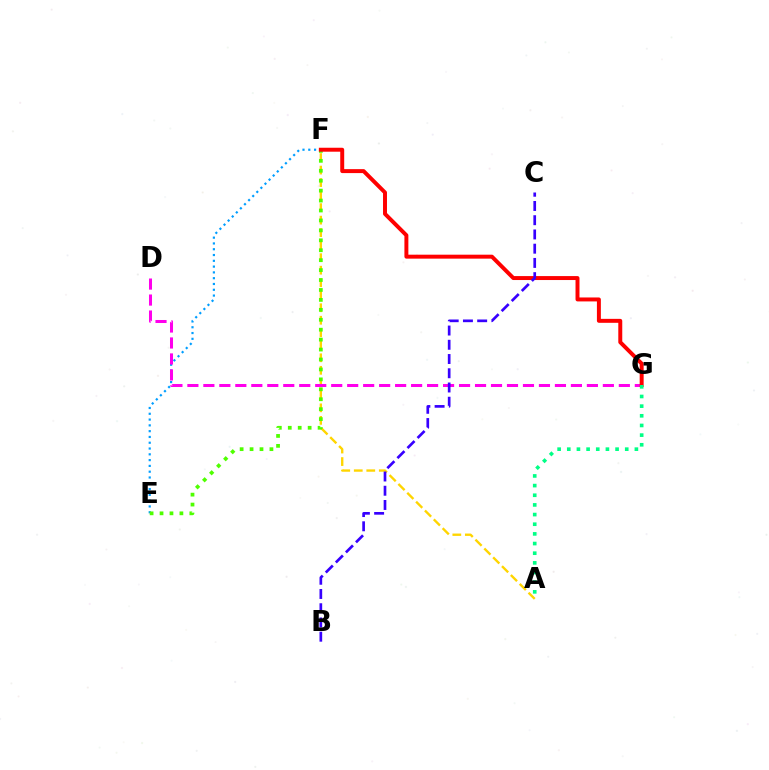{('A', 'F'): [{'color': '#ffd500', 'line_style': 'dashed', 'thickness': 1.7}], ('E', 'F'): [{'color': '#009eff', 'line_style': 'dotted', 'thickness': 1.57}, {'color': '#4fff00', 'line_style': 'dotted', 'thickness': 2.7}], ('D', 'G'): [{'color': '#ff00ed', 'line_style': 'dashed', 'thickness': 2.17}], ('F', 'G'): [{'color': '#ff0000', 'line_style': 'solid', 'thickness': 2.85}], ('A', 'G'): [{'color': '#00ff86', 'line_style': 'dotted', 'thickness': 2.62}], ('B', 'C'): [{'color': '#3700ff', 'line_style': 'dashed', 'thickness': 1.93}]}